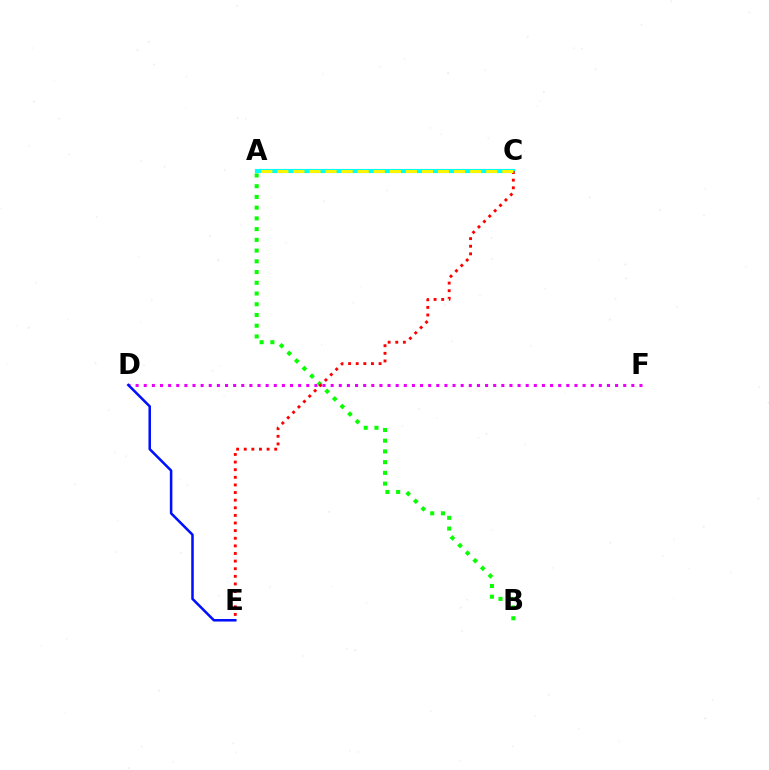{('D', 'F'): [{'color': '#ee00ff', 'line_style': 'dotted', 'thickness': 2.21}], ('D', 'E'): [{'color': '#0010ff', 'line_style': 'solid', 'thickness': 1.82}], ('A', 'C'): [{'color': '#00fff6', 'line_style': 'solid', 'thickness': 2.97}, {'color': '#fcf500', 'line_style': 'dashed', 'thickness': 2.18}], ('A', 'B'): [{'color': '#08ff00', 'line_style': 'dotted', 'thickness': 2.92}], ('C', 'E'): [{'color': '#ff0000', 'line_style': 'dotted', 'thickness': 2.07}]}